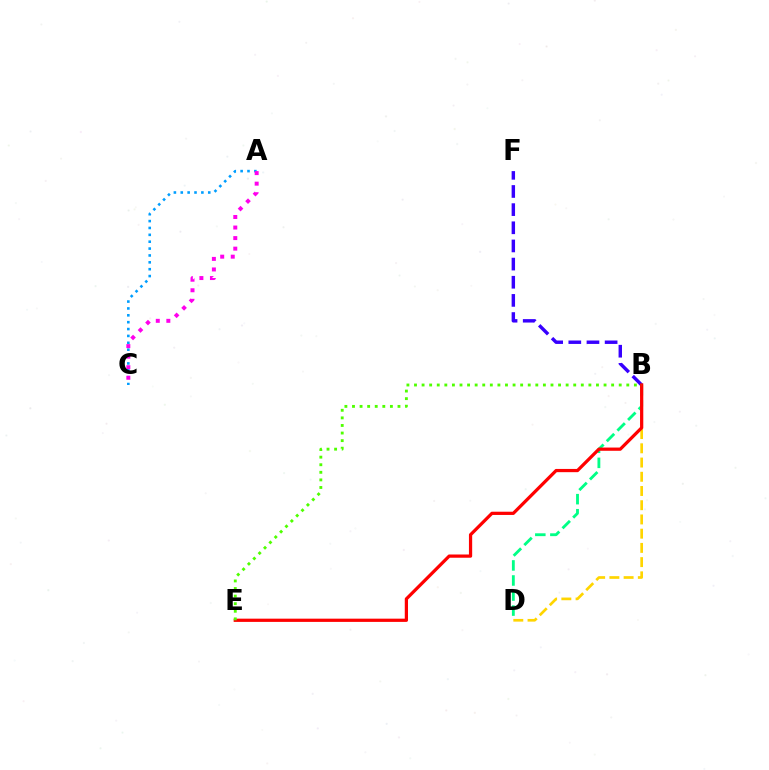{('B', 'D'): [{'color': '#ffd500', 'line_style': 'dashed', 'thickness': 1.93}, {'color': '#00ff86', 'line_style': 'dashed', 'thickness': 2.05}], ('B', 'F'): [{'color': '#3700ff', 'line_style': 'dashed', 'thickness': 2.47}], ('A', 'C'): [{'color': '#009eff', 'line_style': 'dotted', 'thickness': 1.87}, {'color': '#ff00ed', 'line_style': 'dotted', 'thickness': 2.87}], ('B', 'E'): [{'color': '#ff0000', 'line_style': 'solid', 'thickness': 2.33}, {'color': '#4fff00', 'line_style': 'dotted', 'thickness': 2.06}]}